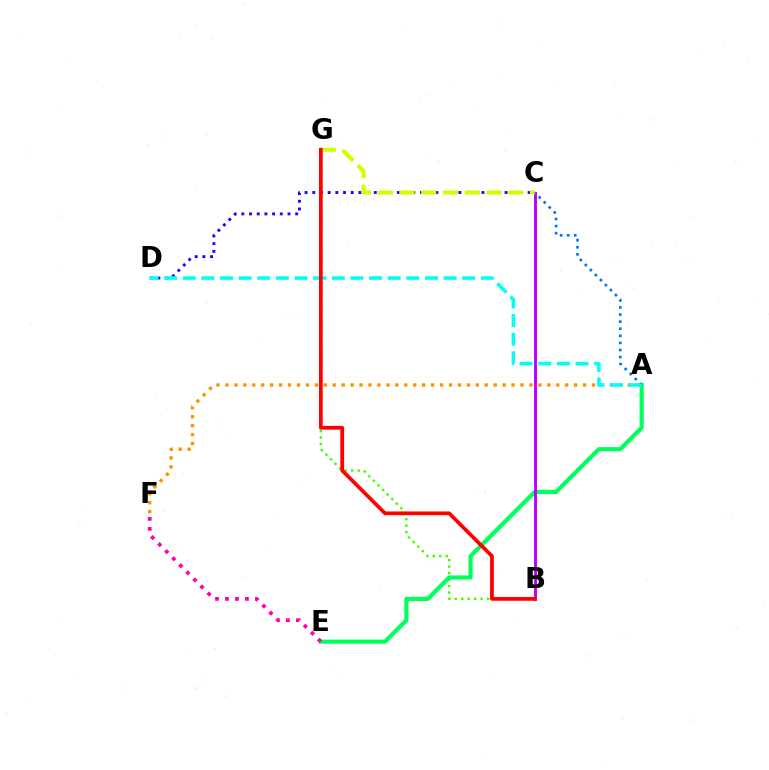{('B', 'G'): [{'color': '#3dff00', 'line_style': 'dotted', 'thickness': 1.76}, {'color': '#ff0000', 'line_style': 'solid', 'thickness': 2.69}], ('A', 'E'): [{'color': '#00ff5c', 'line_style': 'solid', 'thickness': 2.99}], ('B', 'C'): [{'color': '#b900ff', 'line_style': 'solid', 'thickness': 2.09}], ('A', 'F'): [{'color': '#ff9400', 'line_style': 'dotted', 'thickness': 2.43}], ('C', 'D'): [{'color': '#2500ff', 'line_style': 'dotted', 'thickness': 2.09}], ('A', 'C'): [{'color': '#0074ff', 'line_style': 'dotted', 'thickness': 1.93}], ('E', 'F'): [{'color': '#ff00ac', 'line_style': 'dotted', 'thickness': 2.71}], ('A', 'D'): [{'color': '#00fff6', 'line_style': 'dashed', 'thickness': 2.53}], ('C', 'G'): [{'color': '#d1ff00', 'line_style': 'dashed', 'thickness': 2.95}]}